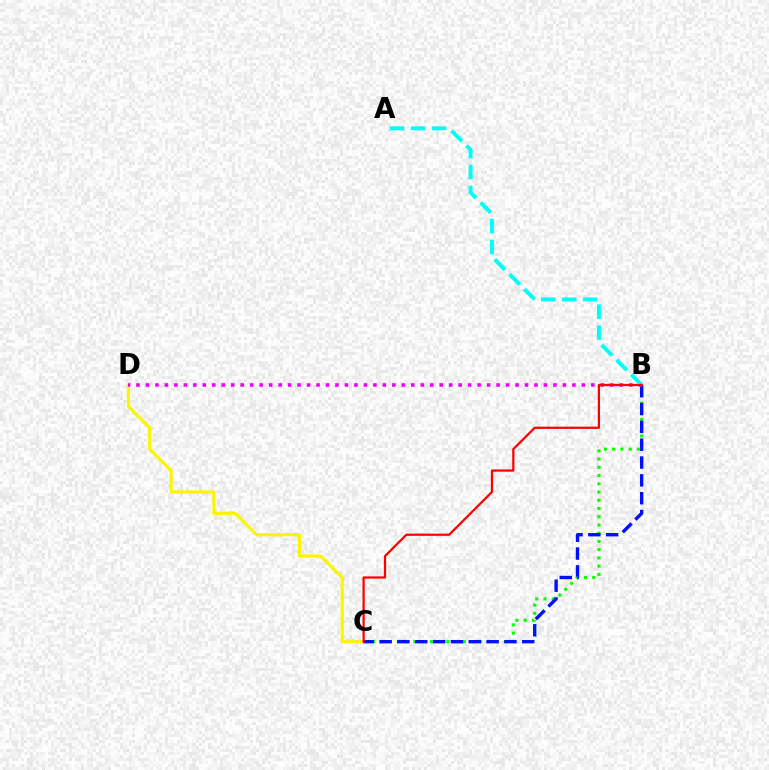{('B', 'C'): [{'color': '#08ff00', 'line_style': 'dotted', 'thickness': 2.24}, {'color': '#0010ff', 'line_style': 'dashed', 'thickness': 2.42}, {'color': '#ff0000', 'line_style': 'solid', 'thickness': 1.61}], ('C', 'D'): [{'color': '#fcf500', 'line_style': 'solid', 'thickness': 2.27}], ('B', 'D'): [{'color': '#ee00ff', 'line_style': 'dotted', 'thickness': 2.57}], ('A', 'B'): [{'color': '#00fff6', 'line_style': 'dashed', 'thickness': 2.84}]}